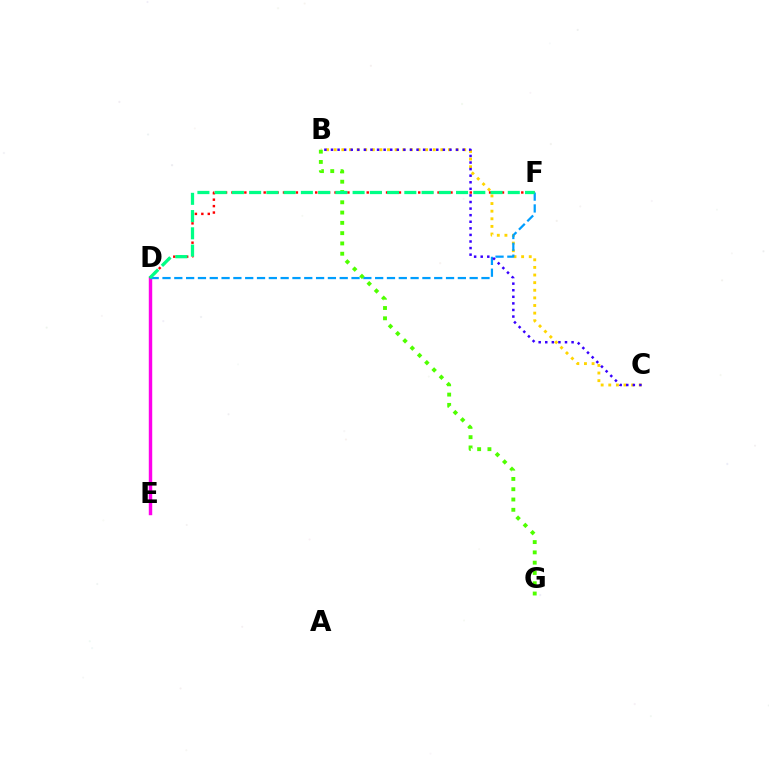{('D', 'E'): [{'color': '#ff00ed', 'line_style': 'solid', 'thickness': 2.47}], ('B', 'C'): [{'color': '#ffd500', 'line_style': 'dotted', 'thickness': 2.07}, {'color': '#3700ff', 'line_style': 'dotted', 'thickness': 1.79}], ('D', 'F'): [{'color': '#ff0000', 'line_style': 'dotted', 'thickness': 1.75}, {'color': '#009eff', 'line_style': 'dashed', 'thickness': 1.6}, {'color': '#00ff86', 'line_style': 'dashed', 'thickness': 2.34}], ('B', 'G'): [{'color': '#4fff00', 'line_style': 'dotted', 'thickness': 2.8}]}